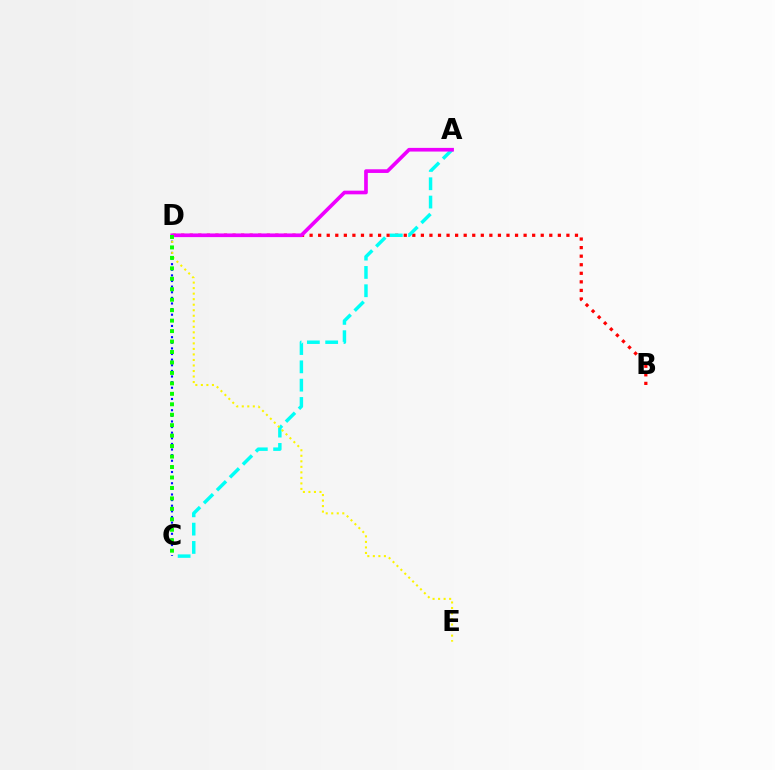{('B', 'D'): [{'color': '#ff0000', 'line_style': 'dotted', 'thickness': 2.33}], ('C', 'D'): [{'color': '#0010ff', 'line_style': 'dotted', 'thickness': 1.53}, {'color': '#08ff00', 'line_style': 'dotted', 'thickness': 2.84}], ('A', 'C'): [{'color': '#00fff6', 'line_style': 'dashed', 'thickness': 2.49}], ('D', 'E'): [{'color': '#fcf500', 'line_style': 'dotted', 'thickness': 1.5}], ('A', 'D'): [{'color': '#ee00ff', 'line_style': 'solid', 'thickness': 2.64}]}